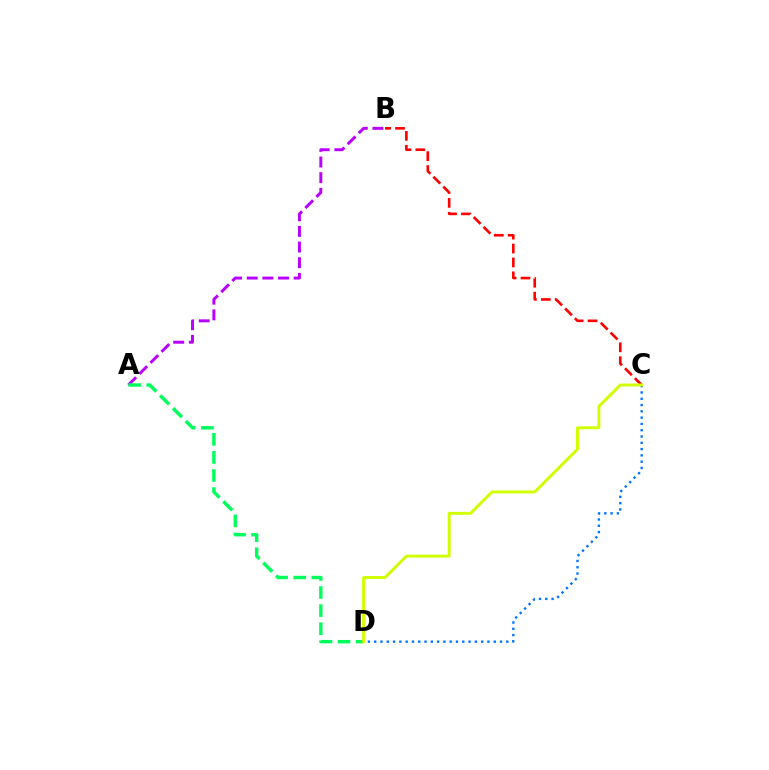{('A', 'B'): [{'color': '#b900ff', 'line_style': 'dashed', 'thickness': 2.13}], ('A', 'D'): [{'color': '#00ff5c', 'line_style': 'dashed', 'thickness': 2.46}], ('B', 'C'): [{'color': '#ff0000', 'line_style': 'dashed', 'thickness': 1.89}], ('C', 'D'): [{'color': '#0074ff', 'line_style': 'dotted', 'thickness': 1.71}, {'color': '#d1ff00', 'line_style': 'solid', 'thickness': 2.12}]}